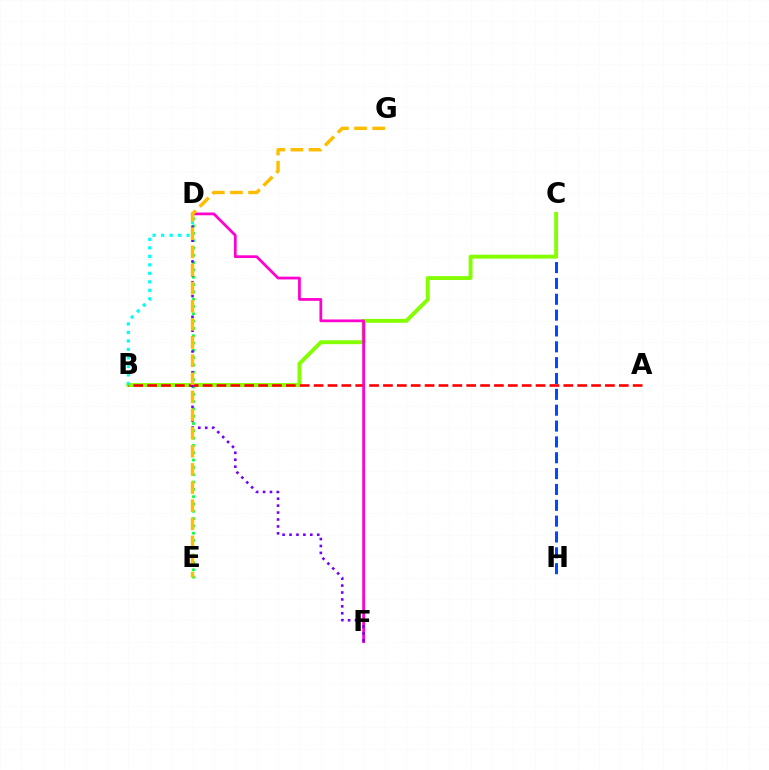{('C', 'H'): [{'color': '#004bff', 'line_style': 'dashed', 'thickness': 2.15}], ('D', 'E'): [{'color': '#00ff39', 'line_style': 'dotted', 'thickness': 1.99}], ('B', 'C'): [{'color': '#84ff00', 'line_style': 'solid', 'thickness': 2.8}], ('A', 'B'): [{'color': '#ff0000', 'line_style': 'dashed', 'thickness': 1.88}], ('D', 'F'): [{'color': '#ff00cf', 'line_style': 'solid', 'thickness': 1.98}, {'color': '#7200ff', 'line_style': 'dotted', 'thickness': 1.88}], ('B', 'D'): [{'color': '#00fff6', 'line_style': 'dotted', 'thickness': 2.31}], ('E', 'G'): [{'color': '#ffbd00', 'line_style': 'dashed', 'thickness': 2.46}]}